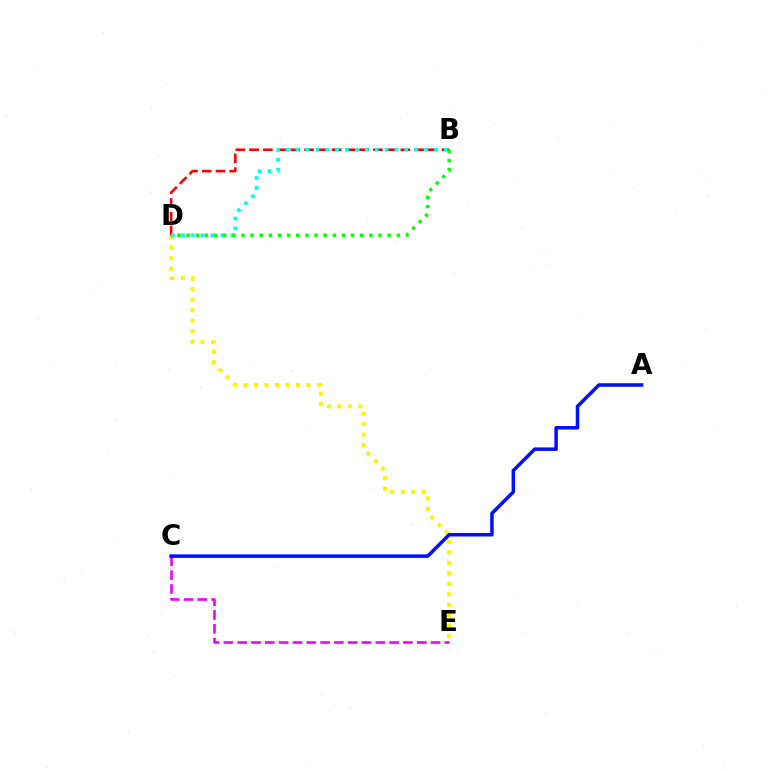{('D', 'E'): [{'color': '#fcf500', 'line_style': 'dotted', 'thickness': 2.85}], ('B', 'D'): [{'color': '#ff0000', 'line_style': 'dashed', 'thickness': 1.87}, {'color': '#00fff6', 'line_style': 'dotted', 'thickness': 2.68}, {'color': '#08ff00', 'line_style': 'dotted', 'thickness': 2.48}], ('C', 'E'): [{'color': '#ee00ff', 'line_style': 'dashed', 'thickness': 1.88}], ('A', 'C'): [{'color': '#0010ff', 'line_style': 'solid', 'thickness': 2.52}]}